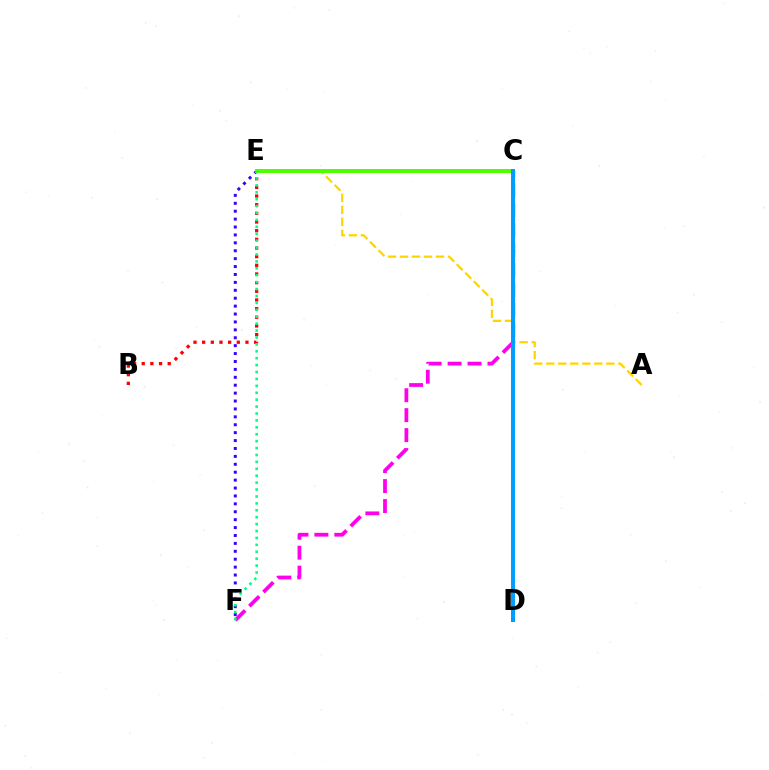{('E', 'F'): [{'color': '#3700ff', 'line_style': 'dotted', 'thickness': 2.15}, {'color': '#00ff86', 'line_style': 'dotted', 'thickness': 1.88}], ('A', 'E'): [{'color': '#ffd500', 'line_style': 'dashed', 'thickness': 1.63}], ('C', 'F'): [{'color': '#ff00ed', 'line_style': 'dashed', 'thickness': 2.71}], ('C', 'E'): [{'color': '#4fff00', 'line_style': 'solid', 'thickness': 2.89}], ('C', 'D'): [{'color': '#009eff', 'line_style': 'solid', 'thickness': 2.88}], ('B', 'E'): [{'color': '#ff0000', 'line_style': 'dotted', 'thickness': 2.35}]}